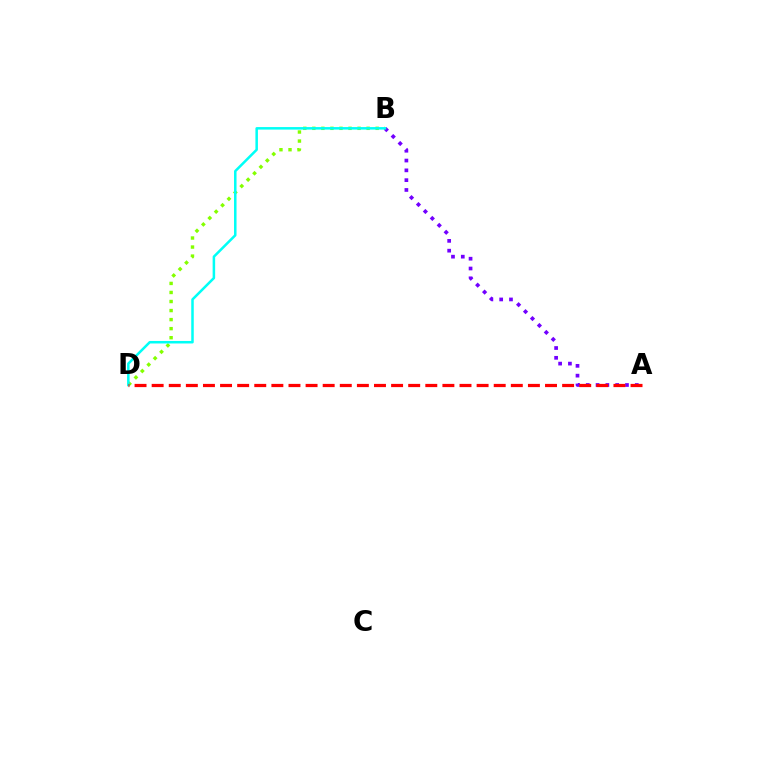{('A', 'B'): [{'color': '#7200ff', 'line_style': 'dotted', 'thickness': 2.66}], ('B', 'D'): [{'color': '#84ff00', 'line_style': 'dotted', 'thickness': 2.46}, {'color': '#00fff6', 'line_style': 'solid', 'thickness': 1.81}], ('A', 'D'): [{'color': '#ff0000', 'line_style': 'dashed', 'thickness': 2.32}]}